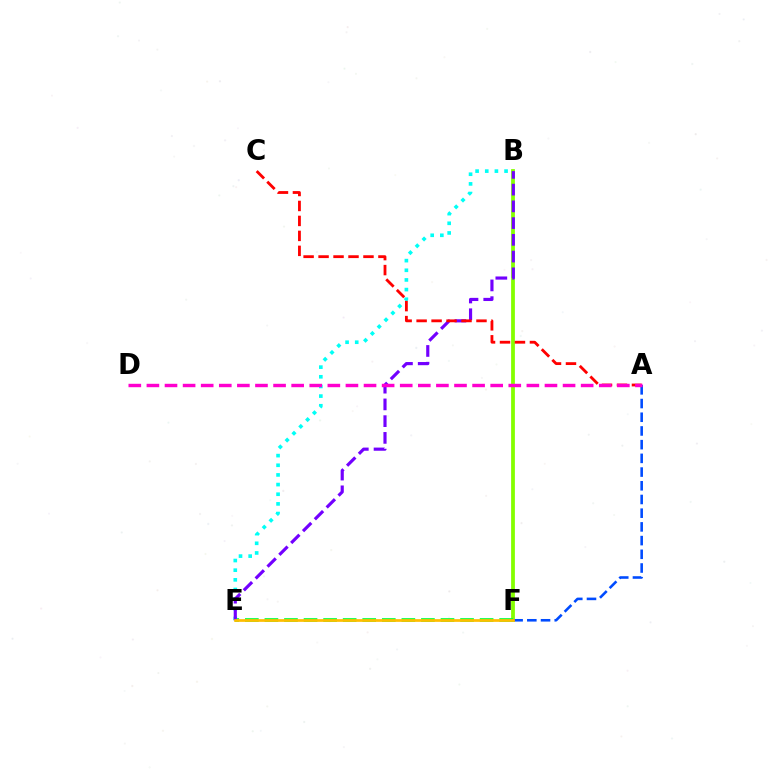{('B', 'F'): [{'color': '#84ff00', 'line_style': 'solid', 'thickness': 2.72}], ('A', 'F'): [{'color': '#004bff', 'line_style': 'dashed', 'thickness': 1.86}], ('E', 'F'): [{'color': '#00ff39', 'line_style': 'dashed', 'thickness': 2.66}, {'color': '#ffbd00', 'line_style': 'solid', 'thickness': 1.96}], ('B', 'E'): [{'color': '#00fff6', 'line_style': 'dotted', 'thickness': 2.62}, {'color': '#7200ff', 'line_style': 'dashed', 'thickness': 2.27}], ('A', 'C'): [{'color': '#ff0000', 'line_style': 'dashed', 'thickness': 2.03}], ('A', 'D'): [{'color': '#ff00cf', 'line_style': 'dashed', 'thickness': 2.46}]}